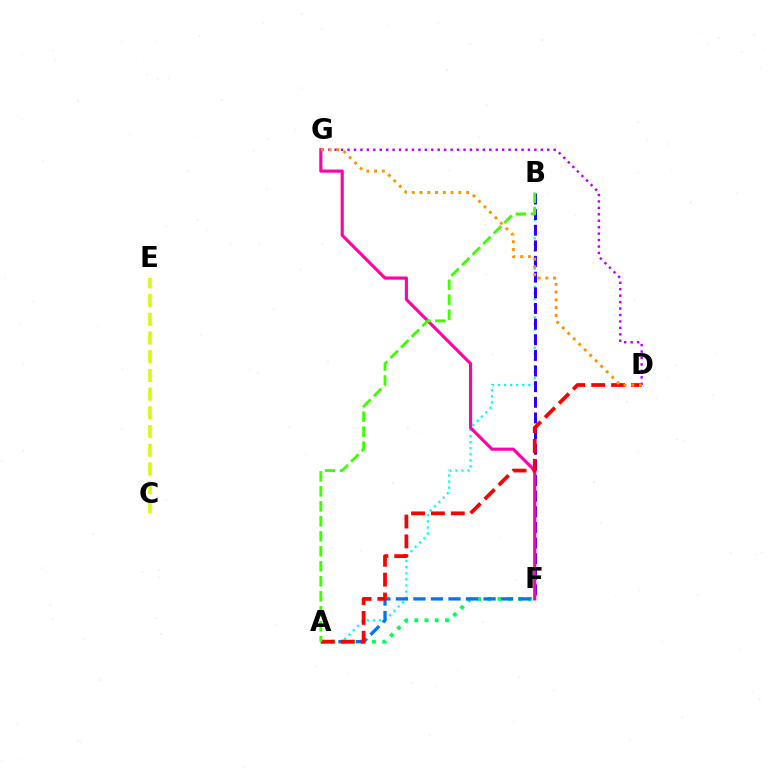{('A', 'B'): [{'color': '#00fff6', 'line_style': 'dotted', 'thickness': 1.65}, {'color': '#3dff00', 'line_style': 'dashed', 'thickness': 2.04}], ('B', 'F'): [{'color': '#2500ff', 'line_style': 'dashed', 'thickness': 2.12}], ('C', 'E'): [{'color': '#d1ff00', 'line_style': 'dashed', 'thickness': 2.54}], ('F', 'G'): [{'color': '#ff00ac', 'line_style': 'solid', 'thickness': 2.26}], ('A', 'F'): [{'color': '#00ff5c', 'line_style': 'dotted', 'thickness': 2.78}, {'color': '#0074ff', 'line_style': 'dashed', 'thickness': 2.38}], ('D', 'G'): [{'color': '#b900ff', 'line_style': 'dotted', 'thickness': 1.75}, {'color': '#ff9400', 'line_style': 'dotted', 'thickness': 2.11}], ('A', 'D'): [{'color': '#ff0000', 'line_style': 'dashed', 'thickness': 2.7}]}